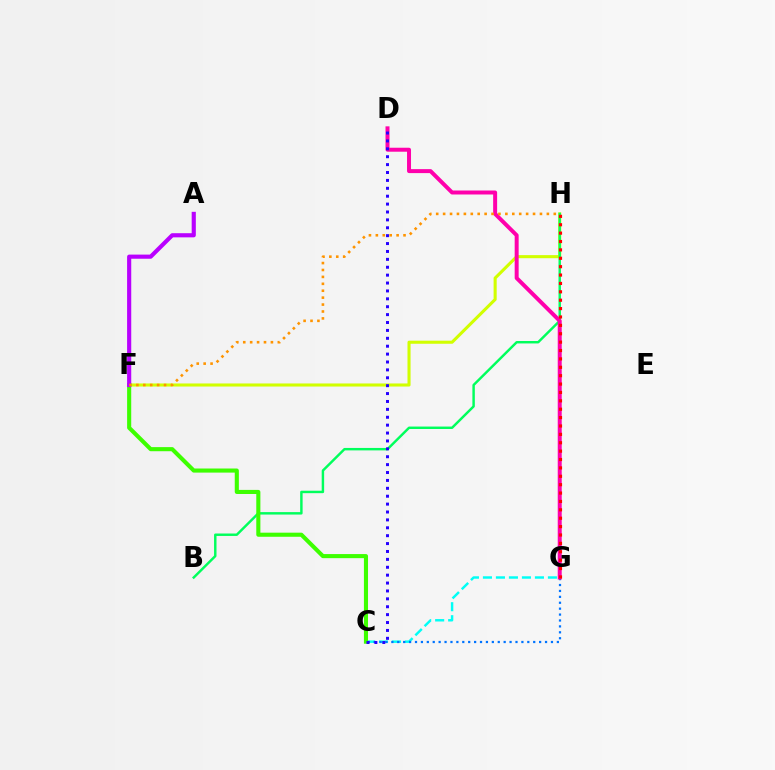{('F', 'H'): [{'color': '#d1ff00', 'line_style': 'solid', 'thickness': 2.22}, {'color': '#ff9400', 'line_style': 'dotted', 'thickness': 1.88}], ('B', 'H'): [{'color': '#00ff5c', 'line_style': 'solid', 'thickness': 1.76}], ('C', 'G'): [{'color': '#00fff6', 'line_style': 'dashed', 'thickness': 1.77}, {'color': '#0074ff', 'line_style': 'dotted', 'thickness': 1.61}], ('C', 'F'): [{'color': '#3dff00', 'line_style': 'solid', 'thickness': 2.95}], ('D', 'G'): [{'color': '#ff00ac', 'line_style': 'solid', 'thickness': 2.86}], ('C', 'D'): [{'color': '#2500ff', 'line_style': 'dotted', 'thickness': 2.15}], ('G', 'H'): [{'color': '#ff0000', 'line_style': 'dotted', 'thickness': 2.28}], ('A', 'F'): [{'color': '#b900ff', 'line_style': 'solid', 'thickness': 2.98}]}